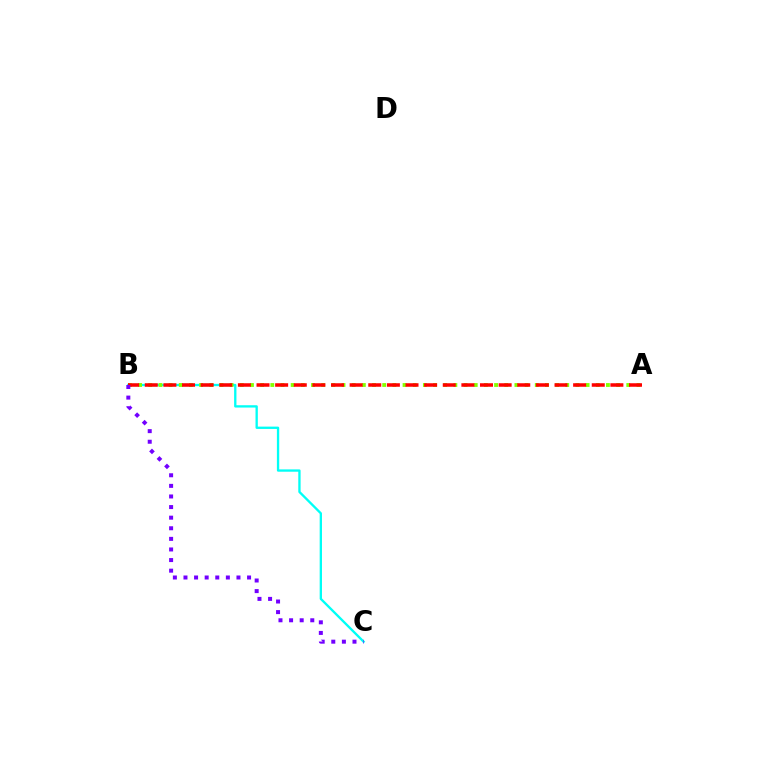{('B', 'C'): [{'color': '#00fff6', 'line_style': 'solid', 'thickness': 1.68}, {'color': '#7200ff', 'line_style': 'dotted', 'thickness': 2.88}], ('A', 'B'): [{'color': '#84ff00', 'line_style': 'dotted', 'thickness': 2.76}, {'color': '#ff0000', 'line_style': 'dashed', 'thickness': 2.53}]}